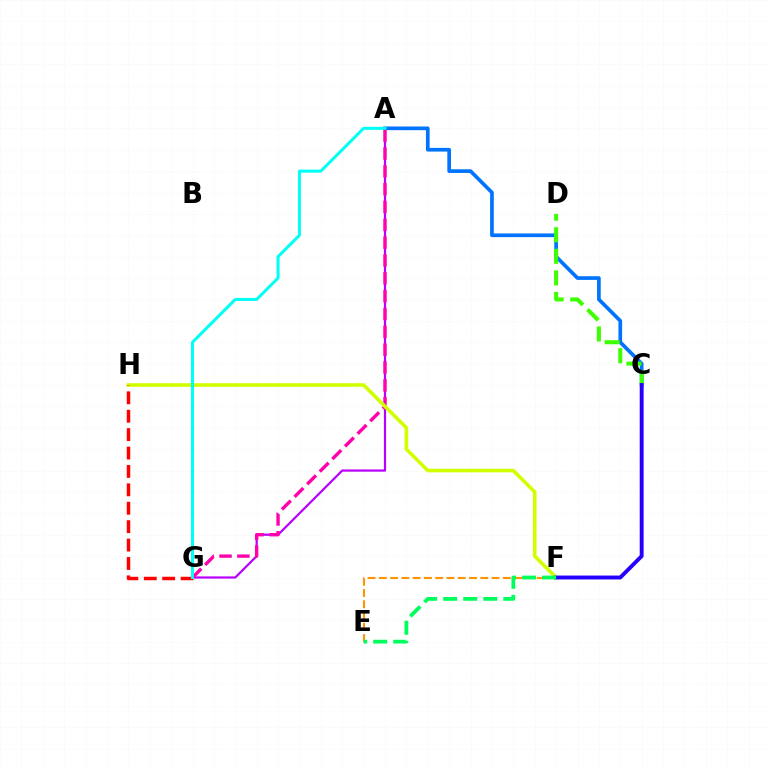{('A', 'C'): [{'color': '#0074ff', 'line_style': 'solid', 'thickness': 2.65}], ('A', 'G'): [{'color': '#b900ff', 'line_style': 'solid', 'thickness': 1.6}, {'color': '#ff00ac', 'line_style': 'dashed', 'thickness': 2.42}, {'color': '#00fff6', 'line_style': 'solid', 'thickness': 2.18}], ('E', 'F'): [{'color': '#ff9400', 'line_style': 'dashed', 'thickness': 1.53}, {'color': '#00ff5c', 'line_style': 'dashed', 'thickness': 2.72}], ('C', 'D'): [{'color': '#3dff00', 'line_style': 'dashed', 'thickness': 2.93}], ('F', 'H'): [{'color': '#d1ff00', 'line_style': 'solid', 'thickness': 2.59}], ('G', 'H'): [{'color': '#ff0000', 'line_style': 'dashed', 'thickness': 2.5}], ('C', 'F'): [{'color': '#2500ff', 'line_style': 'solid', 'thickness': 2.81}]}